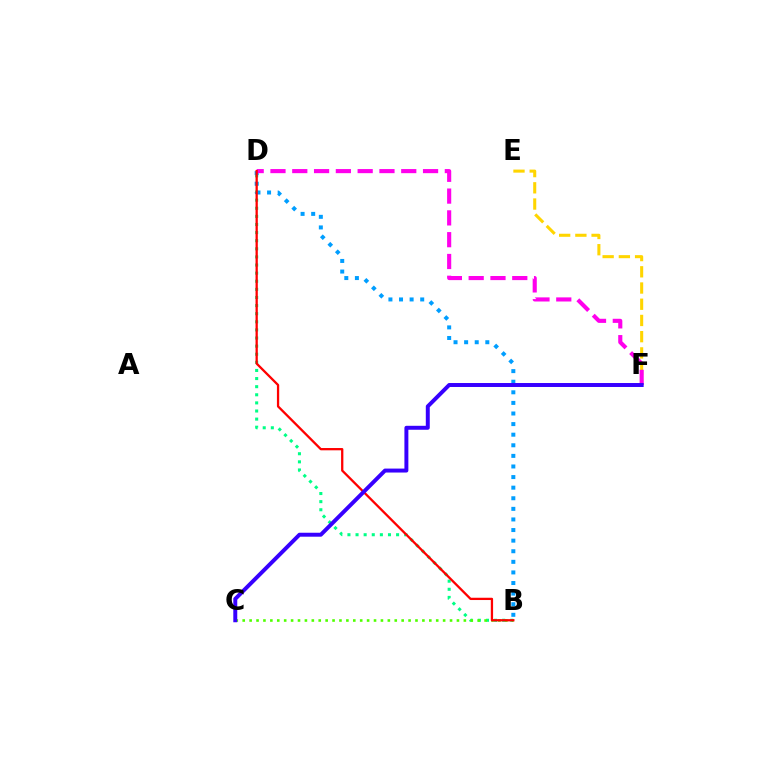{('B', 'D'): [{'color': '#00ff86', 'line_style': 'dotted', 'thickness': 2.2}, {'color': '#009eff', 'line_style': 'dotted', 'thickness': 2.88}, {'color': '#ff0000', 'line_style': 'solid', 'thickness': 1.65}], ('E', 'F'): [{'color': '#ffd500', 'line_style': 'dashed', 'thickness': 2.2}], ('D', 'F'): [{'color': '#ff00ed', 'line_style': 'dashed', 'thickness': 2.96}], ('B', 'C'): [{'color': '#4fff00', 'line_style': 'dotted', 'thickness': 1.88}], ('C', 'F'): [{'color': '#3700ff', 'line_style': 'solid', 'thickness': 2.85}]}